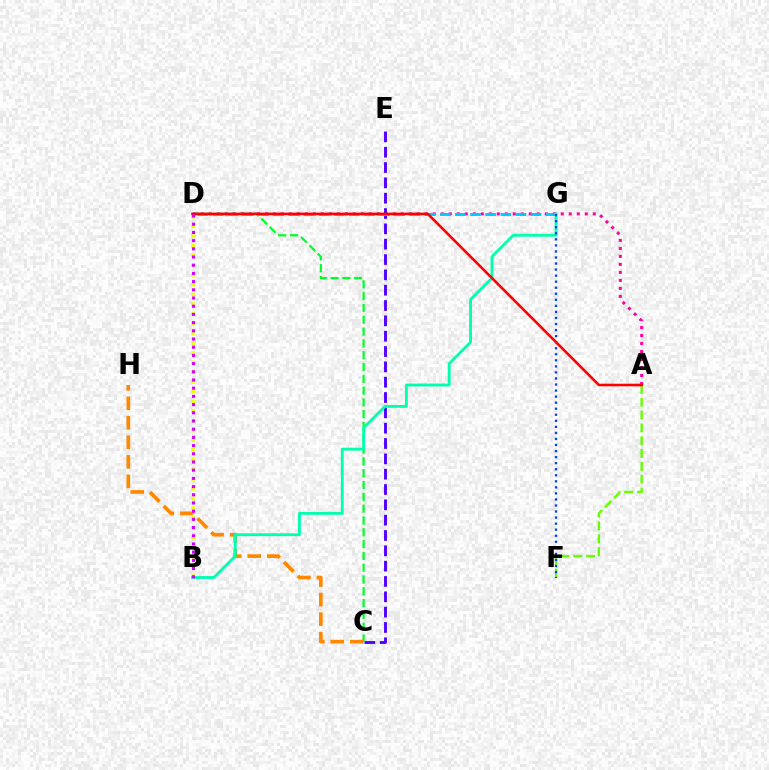{('A', 'D'): [{'color': '#ff00a0', 'line_style': 'dotted', 'thickness': 2.17}, {'color': '#ff0000', 'line_style': 'solid', 'thickness': 1.87}], ('B', 'D'): [{'color': '#eeff00', 'line_style': 'dotted', 'thickness': 2.64}, {'color': '#d600ff', 'line_style': 'dotted', 'thickness': 2.23}], ('C', 'E'): [{'color': '#4f00ff', 'line_style': 'dashed', 'thickness': 2.08}], ('A', 'F'): [{'color': '#66ff00', 'line_style': 'dashed', 'thickness': 1.74}], ('D', 'G'): [{'color': '#00c7ff', 'line_style': 'dashed', 'thickness': 2.06}], ('C', 'D'): [{'color': '#00ff27', 'line_style': 'dashed', 'thickness': 1.6}], ('C', 'H'): [{'color': '#ff8800', 'line_style': 'dashed', 'thickness': 2.65}], ('B', 'G'): [{'color': '#00ffaf', 'line_style': 'solid', 'thickness': 2.05}], ('F', 'G'): [{'color': '#003fff', 'line_style': 'dotted', 'thickness': 1.64}]}